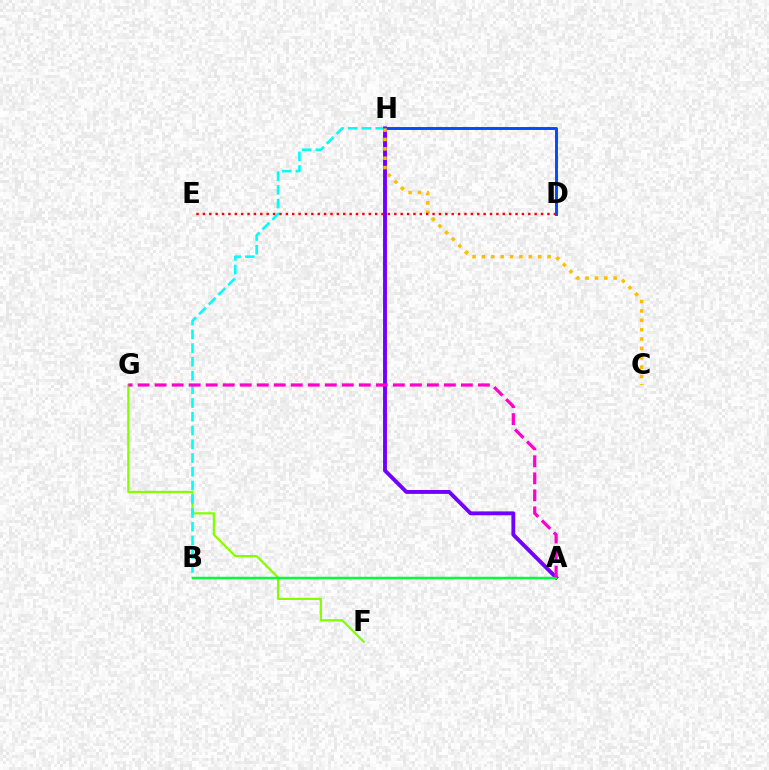{('F', 'G'): [{'color': '#84ff00', 'line_style': 'solid', 'thickness': 1.6}], ('B', 'H'): [{'color': '#00fff6', 'line_style': 'dashed', 'thickness': 1.87}], ('A', 'H'): [{'color': '#7200ff', 'line_style': 'solid', 'thickness': 2.8}], ('A', 'B'): [{'color': '#00ff39', 'line_style': 'solid', 'thickness': 1.78}], ('D', 'H'): [{'color': '#004bff', 'line_style': 'solid', 'thickness': 2.1}], ('C', 'H'): [{'color': '#ffbd00', 'line_style': 'dotted', 'thickness': 2.55}], ('D', 'E'): [{'color': '#ff0000', 'line_style': 'dotted', 'thickness': 1.73}], ('A', 'G'): [{'color': '#ff00cf', 'line_style': 'dashed', 'thickness': 2.31}]}